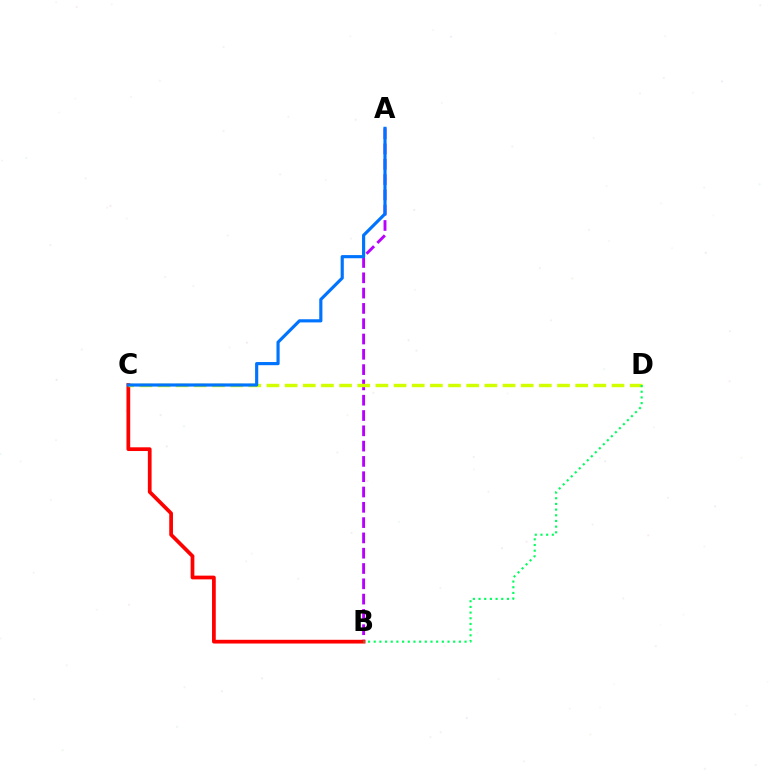{('A', 'B'): [{'color': '#b900ff', 'line_style': 'dashed', 'thickness': 2.08}], ('B', 'C'): [{'color': '#ff0000', 'line_style': 'solid', 'thickness': 2.69}], ('C', 'D'): [{'color': '#d1ff00', 'line_style': 'dashed', 'thickness': 2.47}], ('A', 'C'): [{'color': '#0074ff', 'line_style': 'solid', 'thickness': 2.27}], ('B', 'D'): [{'color': '#00ff5c', 'line_style': 'dotted', 'thickness': 1.54}]}